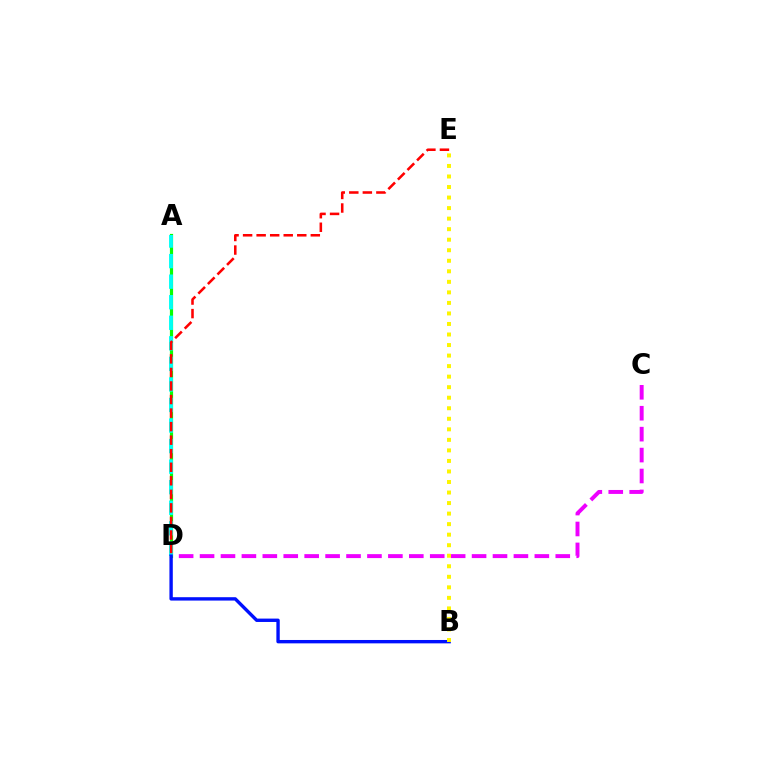{('C', 'D'): [{'color': '#ee00ff', 'line_style': 'dashed', 'thickness': 2.84}], ('A', 'D'): [{'color': '#08ff00', 'line_style': 'solid', 'thickness': 2.29}, {'color': '#00fff6', 'line_style': 'dashed', 'thickness': 2.79}], ('D', 'E'): [{'color': '#ff0000', 'line_style': 'dashed', 'thickness': 1.84}], ('B', 'D'): [{'color': '#0010ff', 'line_style': 'solid', 'thickness': 2.43}], ('B', 'E'): [{'color': '#fcf500', 'line_style': 'dotted', 'thickness': 2.86}]}